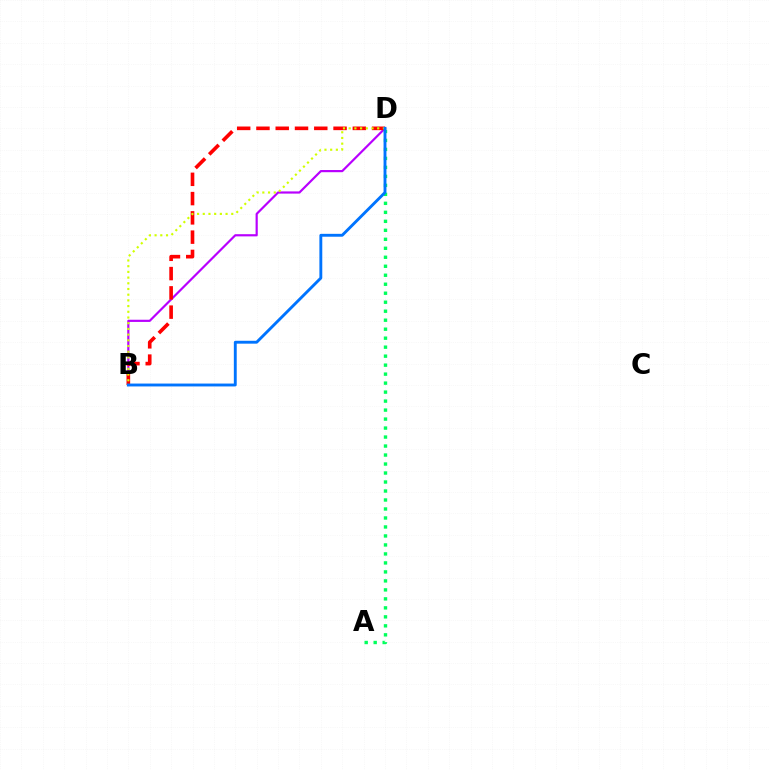{('B', 'D'): [{'color': '#b900ff', 'line_style': 'solid', 'thickness': 1.57}, {'color': '#ff0000', 'line_style': 'dashed', 'thickness': 2.62}, {'color': '#d1ff00', 'line_style': 'dotted', 'thickness': 1.55}, {'color': '#0074ff', 'line_style': 'solid', 'thickness': 2.07}], ('A', 'D'): [{'color': '#00ff5c', 'line_style': 'dotted', 'thickness': 2.44}]}